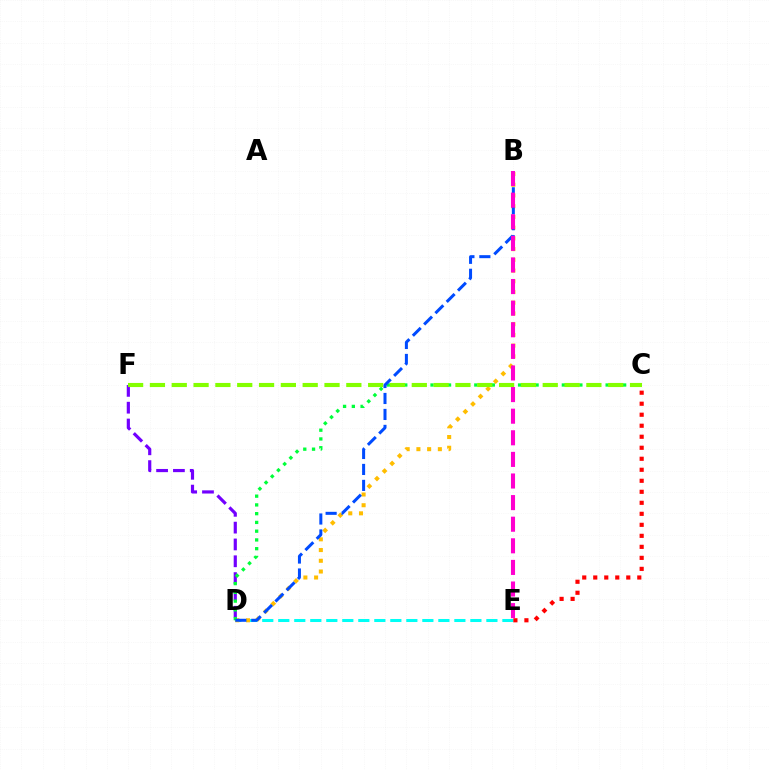{('D', 'E'): [{'color': '#00fff6', 'line_style': 'dashed', 'thickness': 2.17}], ('B', 'D'): [{'color': '#ffbd00', 'line_style': 'dotted', 'thickness': 2.91}, {'color': '#004bff', 'line_style': 'dashed', 'thickness': 2.17}], ('C', 'E'): [{'color': '#ff0000', 'line_style': 'dotted', 'thickness': 2.99}], ('D', 'F'): [{'color': '#7200ff', 'line_style': 'dashed', 'thickness': 2.28}], ('C', 'D'): [{'color': '#00ff39', 'line_style': 'dotted', 'thickness': 2.38}], ('C', 'F'): [{'color': '#84ff00', 'line_style': 'dashed', 'thickness': 2.96}], ('B', 'E'): [{'color': '#ff00cf', 'line_style': 'dashed', 'thickness': 2.93}]}